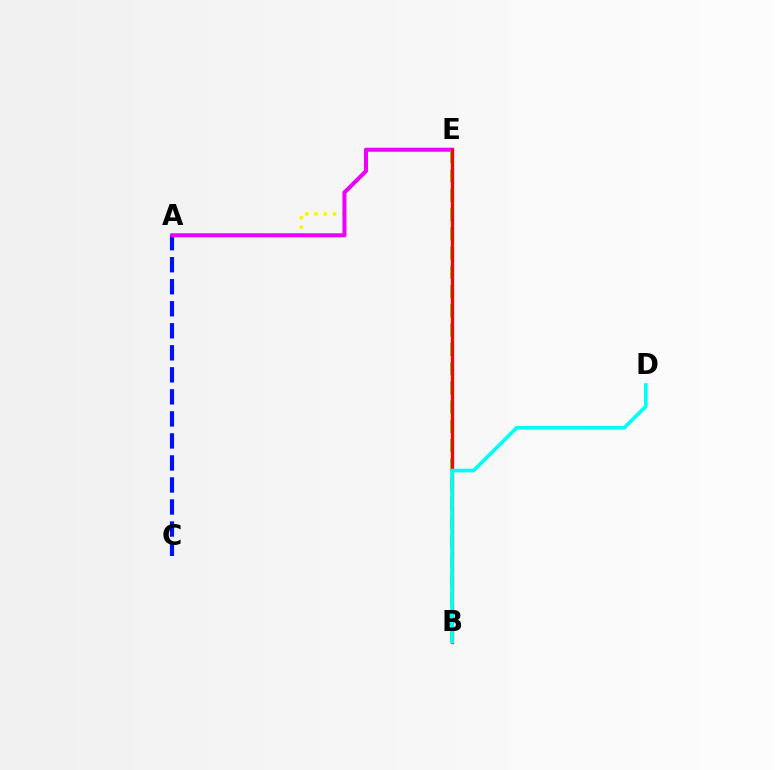{('A', 'C'): [{'color': '#0010ff', 'line_style': 'dashed', 'thickness': 2.99}], ('A', 'E'): [{'color': '#fcf500', 'line_style': 'dotted', 'thickness': 2.53}, {'color': '#ee00ff', 'line_style': 'solid', 'thickness': 2.9}], ('B', 'E'): [{'color': '#08ff00', 'line_style': 'dashed', 'thickness': 2.62}, {'color': '#ff0000', 'line_style': 'solid', 'thickness': 2.37}], ('B', 'D'): [{'color': '#00fff6', 'line_style': 'solid', 'thickness': 2.65}]}